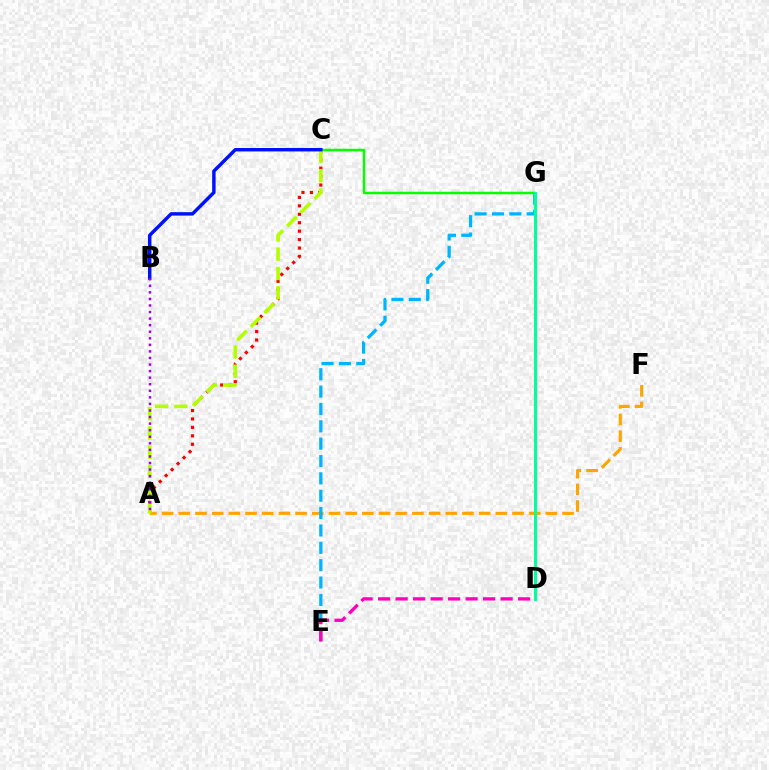{('A', 'F'): [{'color': '#ffa500', 'line_style': 'dashed', 'thickness': 2.27}], ('A', 'C'): [{'color': '#ff0000', 'line_style': 'dotted', 'thickness': 2.29}, {'color': '#b3ff00', 'line_style': 'dashed', 'thickness': 2.61}], ('E', 'G'): [{'color': '#00b5ff', 'line_style': 'dashed', 'thickness': 2.36}], ('C', 'G'): [{'color': '#08ff00', 'line_style': 'solid', 'thickness': 1.79}], ('D', 'E'): [{'color': '#ff00bd', 'line_style': 'dashed', 'thickness': 2.38}], ('D', 'G'): [{'color': '#00ff9d', 'line_style': 'solid', 'thickness': 2.17}], ('B', 'C'): [{'color': '#0010ff', 'line_style': 'solid', 'thickness': 2.48}], ('A', 'B'): [{'color': '#9b00ff', 'line_style': 'dotted', 'thickness': 1.78}]}